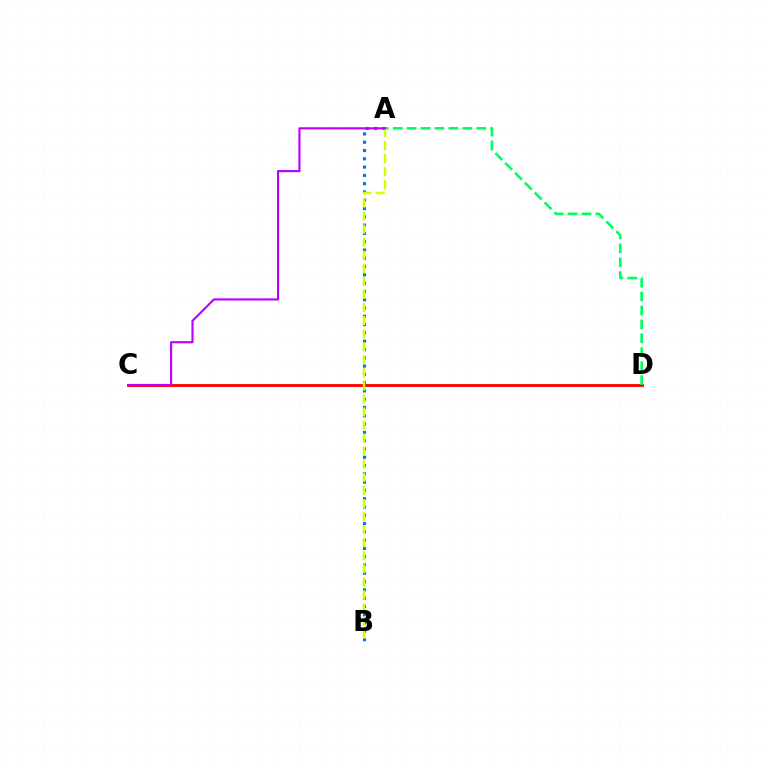{('C', 'D'): [{'color': '#ff0000', 'line_style': 'solid', 'thickness': 2.06}], ('A', 'B'): [{'color': '#0074ff', 'line_style': 'dotted', 'thickness': 2.25}, {'color': '#d1ff00', 'line_style': 'dashed', 'thickness': 1.77}], ('A', 'D'): [{'color': '#00ff5c', 'line_style': 'dashed', 'thickness': 1.89}], ('A', 'C'): [{'color': '#b900ff', 'line_style': 'solid', 'thickness': 1.54}]}